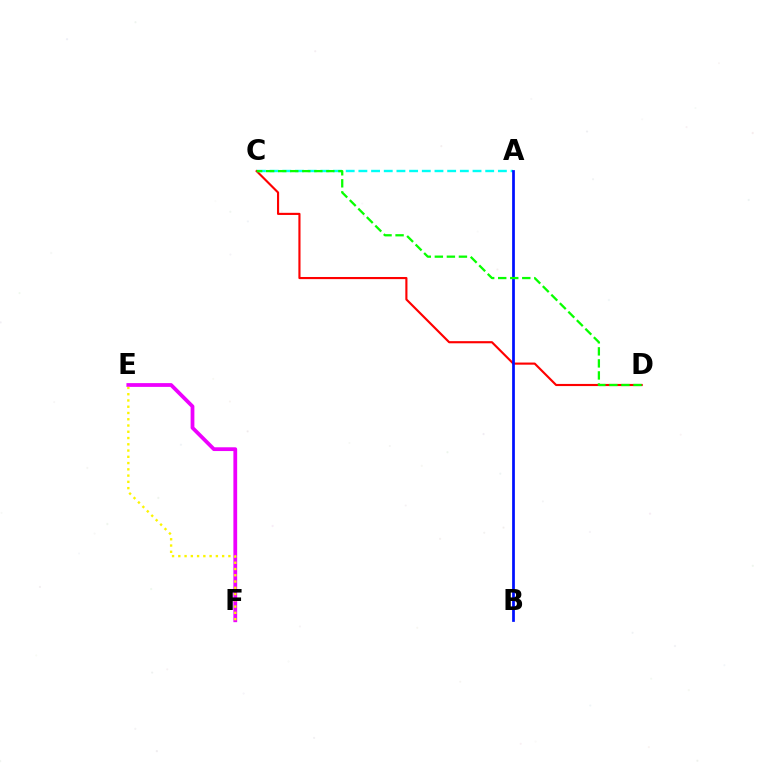{('C', 'D'): [{'color': '#ff0000', 'line_style': 'solid', 'thickness': 1.54}, {'color': '#08ff00', 'line_style': 'dashed', 'thickness': 1.64}], ('E', 'F'): [{'color': '#ee00ff', 'line_style': 'solid', 'thickness': 2.72}, {'color': '#fcf500', 'line_style': 'dotted', 'thickness': 1.7}], ('A', 'C'): [{'color': '#00fff6', 'line_style': 'dashed', 'thickness': 1.72}], ('A', 'B'): [{'color': '#0010ff', 'line_style': 'solid', 'thickness': 1.97}]}